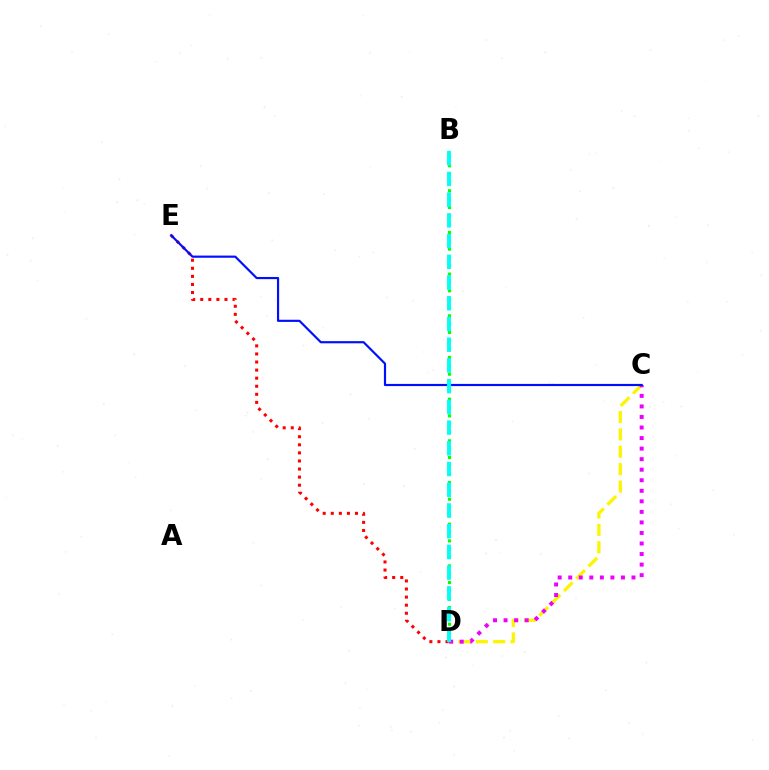{('C', 'D'): [{'color': '#fcf500', 'line_style': 'dashed', 'thickness': 2.36}, {'color': '#ee00ff', 'line_style': 'dotted', 'thickness': 2.86}], ('B', 'D'): [{'color': '#08ff00', 'line_style': 'dotted', 'thickness': 2.26}, {'color': '#00fff6', 'line_style': 'dashed', 'thickness': 2.81}], ('D', 'E'): [{'color': '#ff0000', 'line_style': 'dotted', 'thickness': 2.19}], ('C', 'E'): [{'color': '#0010ff', 'line_style': 'solid', 'thickness': 1.57}]}